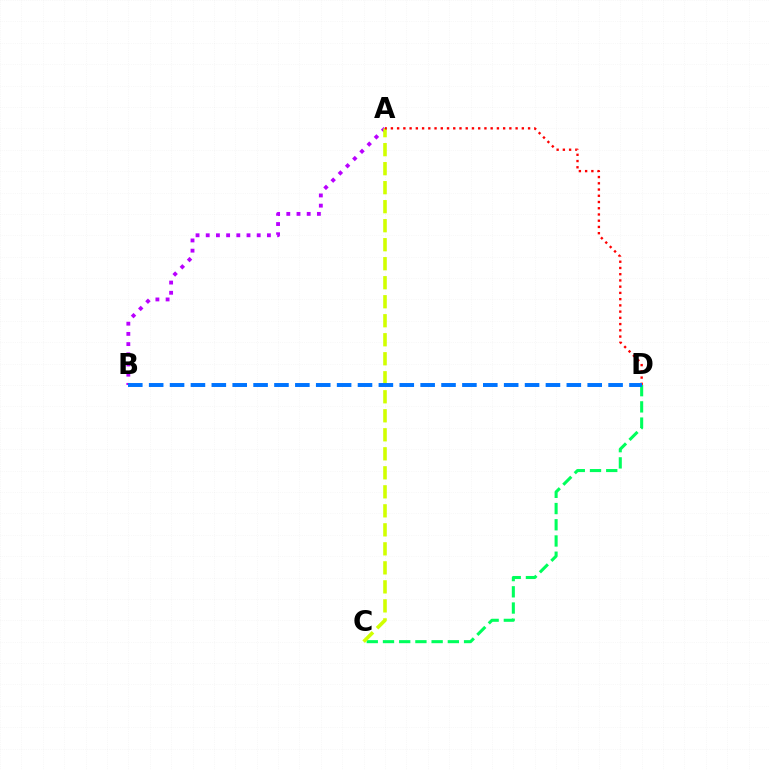{('A', 'B'): [{'color': '#b900ff', 'line_style': 'dotted', 'thickness': 2.77}], ('C', 'D'): [{'color': '#00ff5c', 'line_style': 'dashed', 'thickness': 2.2}], ('A', 'C'): [{'color': '#d1ff00', 'line_style': 'dashed', 'thickness': 2.58}], ('A', 'D'): [{'color': '#ff0000', 'line_style': 'dotted', 'thickness': 1.69}], ('B', 'D'): [{'color': '#0074ff', 'line_style': 'dashed', 'thickness': 2.84}]}